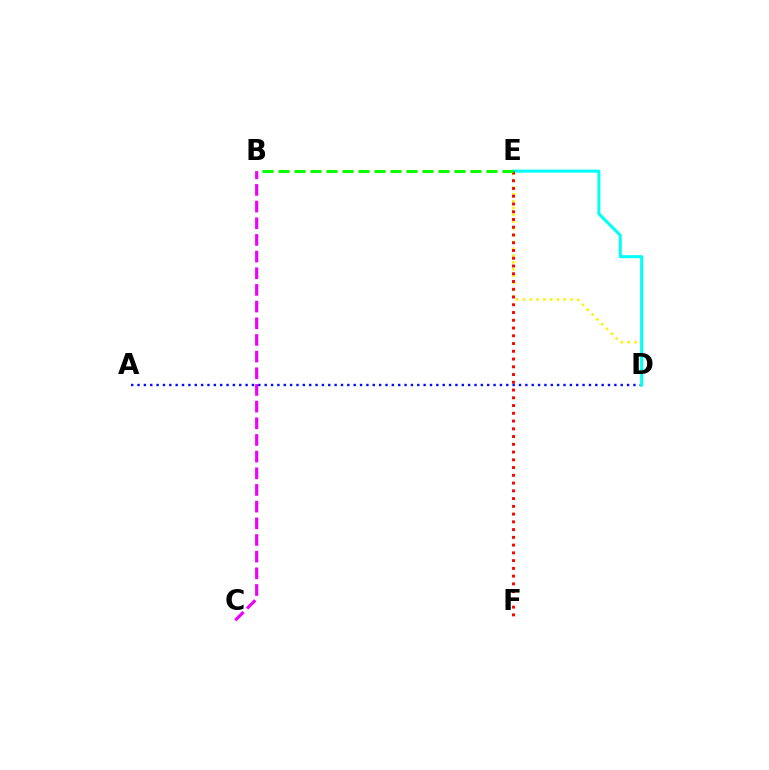{('A', 'D'): [{'color': '#0010ff', 'line_style': 'dotted', 'thickness': 1.73}], ('D', 'E'): [{'color': '#fcf500', 'line_style': 'dotted', 'thickness': 1.85}, {'color': '#00fff6', 'line_style': 'solid', 'thickness': 2.18}], ('B', 'C'): [{'color': '#ee00ff', 'line_style': 'dashed', 'thickness': 2.26}], ('E', 'F'): [{'color': '#ff0000', 'line_style': 'dotted', 'thickness': 2.11}], ('B', 'E'): [{'color': '#08ff00', 'line_style': 'dashed', 'thickness': 2.17}]}